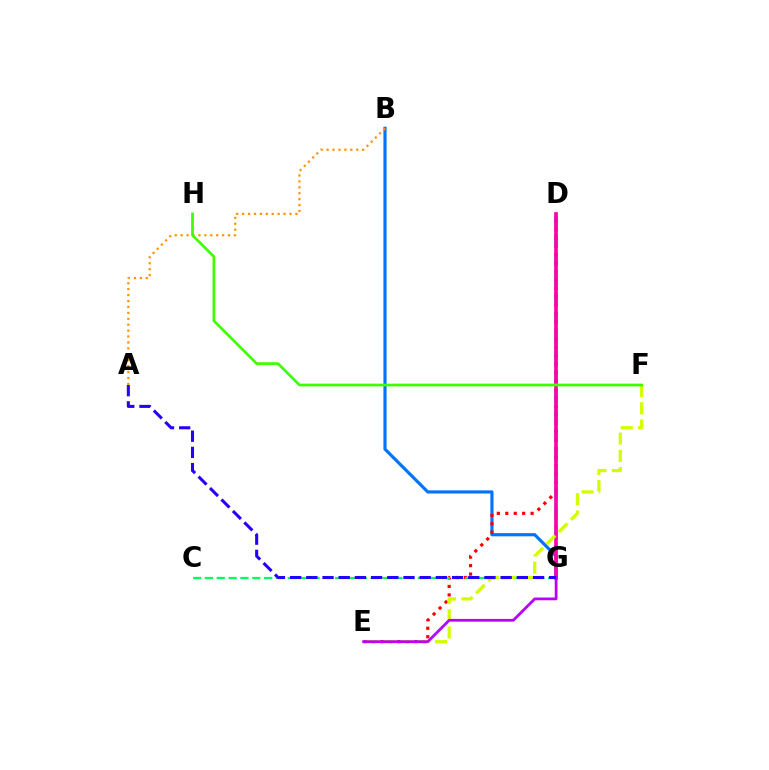{('D', 'G'): [{'color': '#00fff6', 'line_style': 'dashed', 'thickness': 2.64}, {'color': '#ff00ac', 'line_style': 'solid', 'thickness': 2.63}], ('B', 'G'): [{'color': '#0074ff', 'line_style': 'solid', 'thickness': 2.28}], ('D', 'E'): [{'color': '#ff0000', 'line_style': 'dotted', 'thickness': 2.29}], ('A', 'B'): [{'color': '#ff9400', 'line_style': 'dotted', 'thickness': 1.61}], ('C', 'G'): [{'color': '#00ff5c', 'line_style': 'dashed', 'thickness': 1.61}], ('E', 'F'): [{'color': '#d1ff00', 'line_style': 'dashed', 'thickness': 2.34}], ('E', 'G'): [{'color': '#b900ff', 'line_style': 'solid', 'thickness': 1.99}], ('A', 'G'): [{'color': '#2500ff', 'line_style': 'dashed', 'thickness': 2.2}], ('F', 'H'): [{'color': '#3dff00', 'line_style': 'solid', 'thickness': 1.94}]}